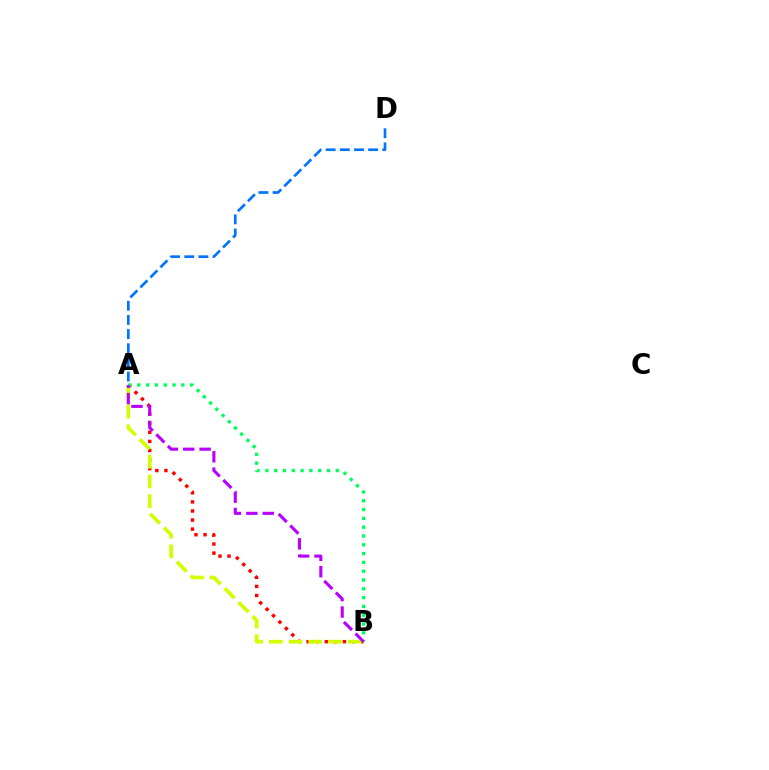{('A', 'B'): [{'color': '#ff0000', 'line_style': 'dotted', 'thickness': 2.47}, {'color': '#d1ff00', 'line_style': 'dashed', 'thickness': 2.67}, {'color': '#00ff5c', 'line_style': 'dotted', 'thickness': 2.39}, {'color': '#b900ff', 'line_style': 'dashed', 'thickness': 2.23}], ('A', 'D'): [{'color': '#0074ff', 'line_style': 'dashed', 'thickness': 1.92}]}